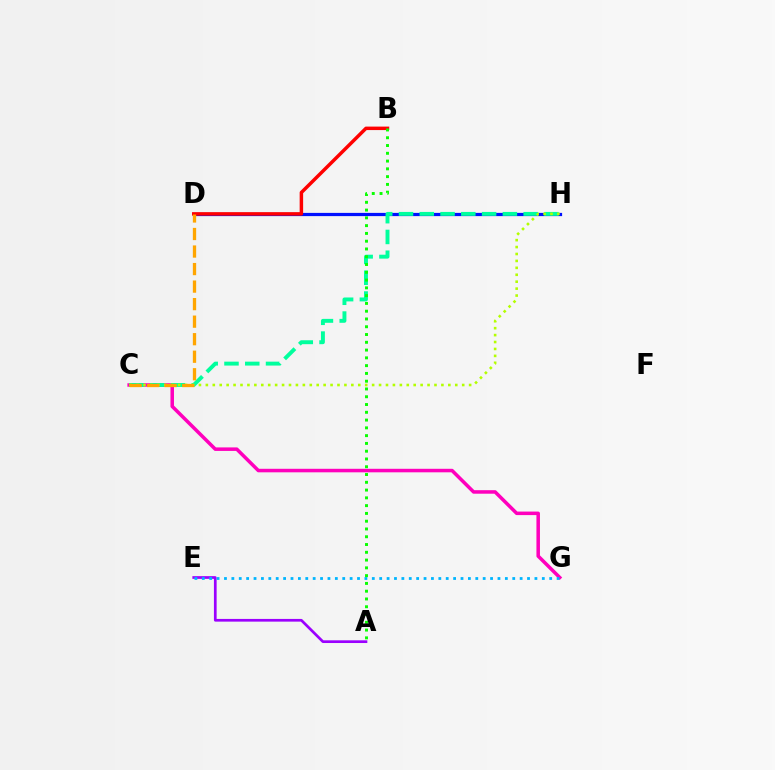{('C', 'G'): [{'color': '#ff00bd', 'line_style': 'solid', 'thickness': 2.54}], ('D', 'H'): [{'color': '#0010ff', 'line_style': 'solid', 'thickness': 2.32}], ('C', 'H'): [{'color': '#00ff9d', 'line_style': 'dashed', 'thickness': 2.82}, {'color': '#b3ff00', 'line_style': 'dotted', 'thickness': 1.88}], ('A', 'E'): [{'color': '#9b00ff', 'line_style': 'solid', 'thickness': 1.95}], ('B', 'D'): [{'color': '#ff0000', 'line_style': 'solid', 'thickness': 2.5}], ('E', 'G'): [{'color': '#00b5ff', 'line_style': 'dotted', 'thickness': 2.01}], ('A', 'B'): [{'color': '#08ff00', 'line_style': 'dotted', 'thickness': 2.11}], ('C', 'D'): [{'color': '#ffa500', 'line_style': 'dashed', 'thickness': 2.38}]}